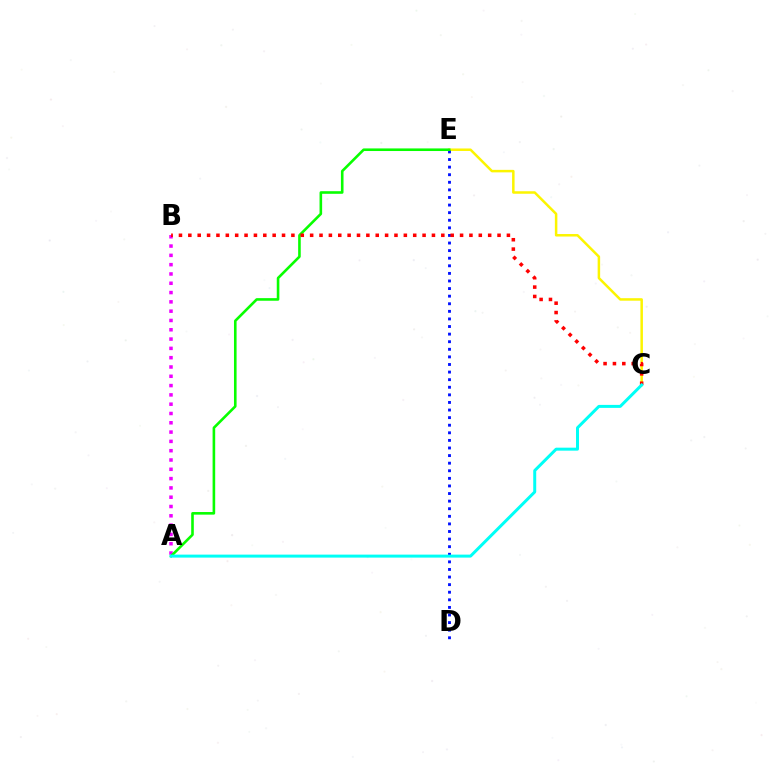{('C', 'E'): [{'color': '#fcf500', 'line_style': 'solid', 'thickness': 1.8}], ('A', 'B'): [{'color': '#ee00ff', 'line_style': 'dotted', 'thickness': 2.53}], ('D', 'E'): [{'color': '#0010ff', 'line_style': 'dotted', 'thickness': 2.06}], ('A', 'E'): [{'color': '#08ff00', 'line_style': 'solid', 'thickness': 1.88}], ('B', 'C'): [{'color': '#ff0000', 'line_style': 'dotted', 'thickness': 2.55}], ('A', 'C'): [{'color': '#00fff6', 'line_style': 'solid', 'thickness': 2.15}]}